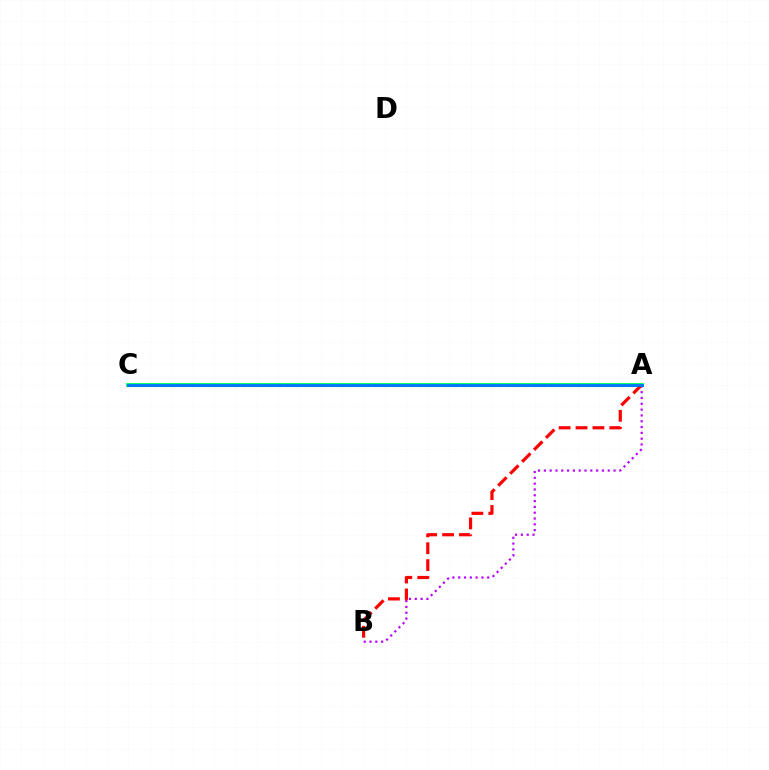{('A', 'C'): [{'color': '#d1ff00', 'line_style': 'dotted', 'thickness': 2.39}, {'color': '#00ff5c', 'line_style': 'solid', 'thickness': 2.79}, {'color': '#0074ff', 'line_style': 'solid', 'thickness': 2.05}], ('A', 'B'): [{'color': '#b900ff', 'line_style': 'dotted', 'thickness': 1.58}, {'color': '#ff0000', 'line_style': 'dashed', 'thickness': 2.3}]}